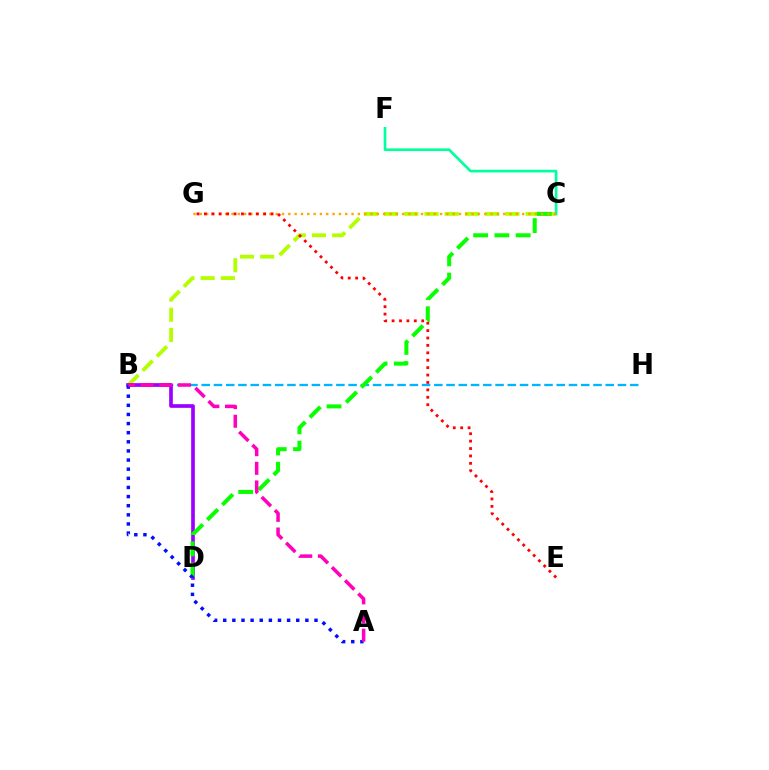{('B', 'C'): [{'color': '#b3ff00', 'line_style': 'dashed', 'thickness': 2.75}], ('B', 'H'): [{'color': '#00b5ff', 'line_style': 'dashed', 'thickness': 1.66}], ('B', 'D'): [{'color': '#9b00ff', 'line_style': 'solid', 'thickness': 2.64}], ('C', 'F'): [{'color': '#00ff9d', 'line_style': 'solid', 'thickness': 1.92}], ('C', 'D'): [{'color': '#08ff00', 'line_style': 'dashed', 'thickness': 2.89}], ('C', 'G'): [{'color': '#ffa500', 'line_style': 'dotted', 'thickness': 1.72}], ('E', 'G'): [{'color': '#ff0000', 'line_style': 'dotted', 'thickness': 2.01}], ('A', 'B'): [{'color': '#0010ff', 'line_style': 'dotted', 'thickness': 2.48}, {'color': '#ff00bd', 'line_style': 'dashed', 'thickness': 2.53}]}